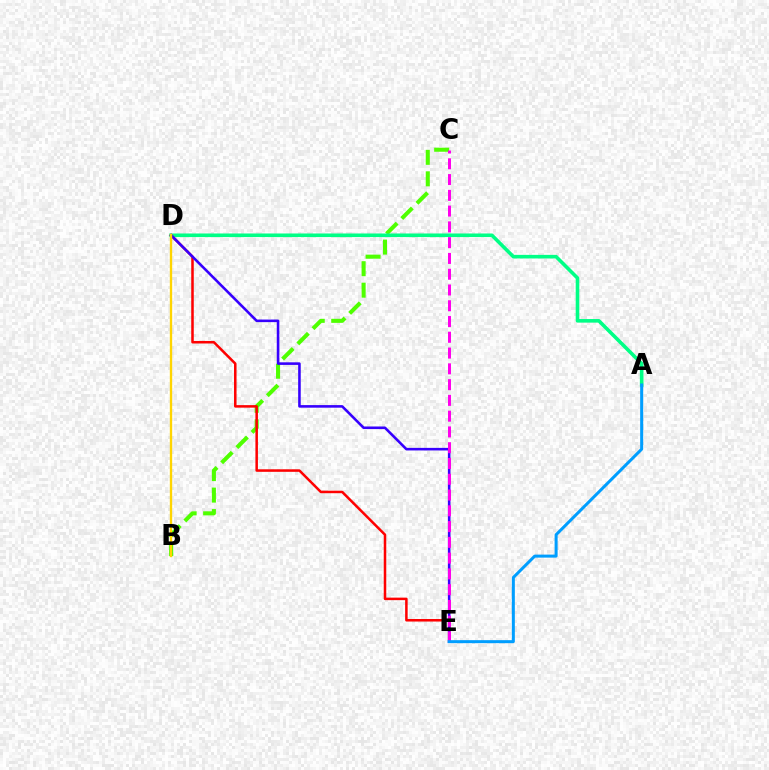{('B', 'C'): [{'color': '#4fff00', 'line_style': 'dashed', 'thickness': 2.92}], ('A', 'D'): [{'color': '#00ff86', 'line_style': 'solid', 'thickness': 2.59}], ('D', 'E'): [{'color': '#ff0000', 'line_style': 'solid', 'thickness': 1.82}, {'color': '#3700ff', 'line_style': 'solid', 'thickness': 1.86}], ('C', 'E'): [{'color': '#ff00ed', 'line_style': 'dashed', 'thickness': 2.14}], ('B', 'D'): [{'color': '#ffd500', 'line_style': 'solid', 'thickness': 1.69}], ('A', 'E'): [{'color': '#009eff', 'line_style': 'solid', 'thickness': 2.17}]}